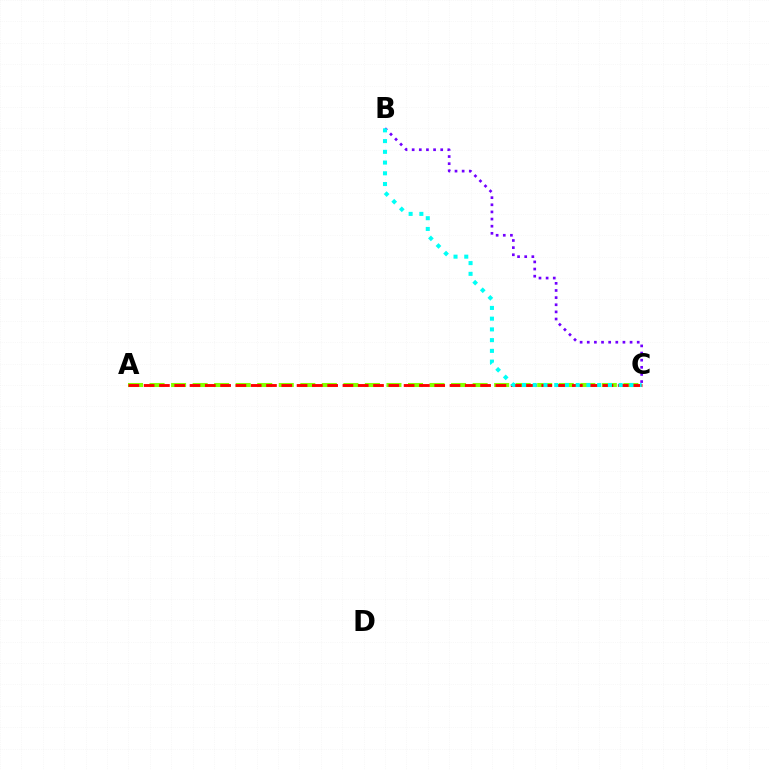{('A', 'C'): [{'color': '#84ff00', 'line_style': 'dashed', 'thickness': 2.93}, {'color': '#ff0000', 'line_style': 'dashed', 'thickness': 2.08}], ('B', 'C'): [{'color': '#7200ff', 'line_style': 'dotted', 'thickness': 1.94}, {'color': '#00fff6', 'line_style': 'dotted', 'thickness': 2.92}]}